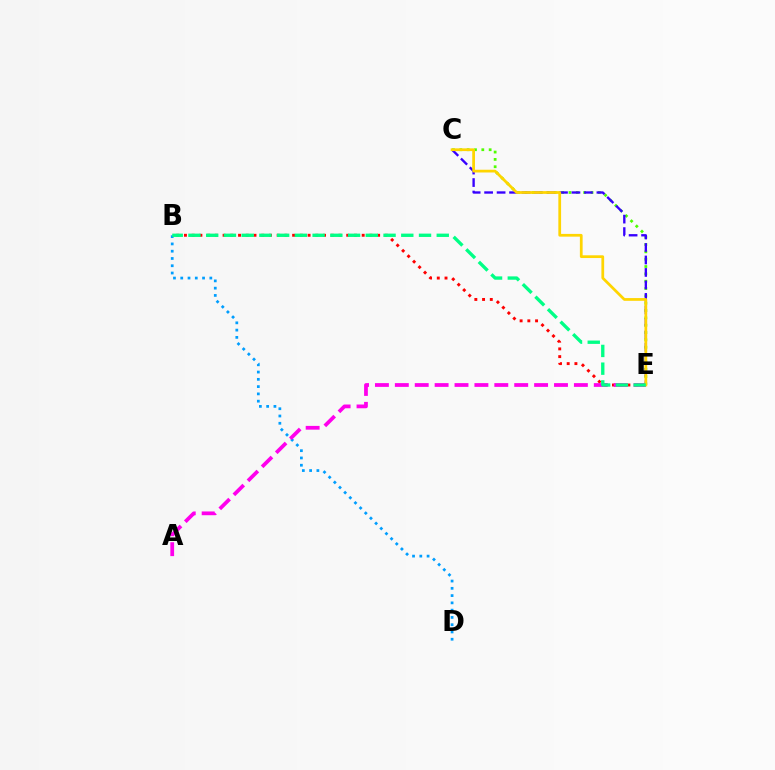{('B', 'E'): [{'color': '#ff0000', 'line_style': 'dotted', 'thickness': 2.1}, {'color': '#00ff86', 'line_style': 'dashed', 'thickness': 2.41}], ('B', 'D'): [{'color': '#009eff', 'line_style': 'dotted', 'thickness': 1.98}], ('A', 'E'): [{'color': '#ff00ed', 'line_style': 'dashed', 'thickness': 2.7}], ('C', 'E'): [{'color': '#4fff00', 'line_style': 'dotted', 'thickness': 1.99}, {'color': '#3700ff', 'line_style': 'dashed', 'thickness': 1.7}, {'color': '#ffd500', 'line_style': 'solid', 'thickness': 1.97}]}